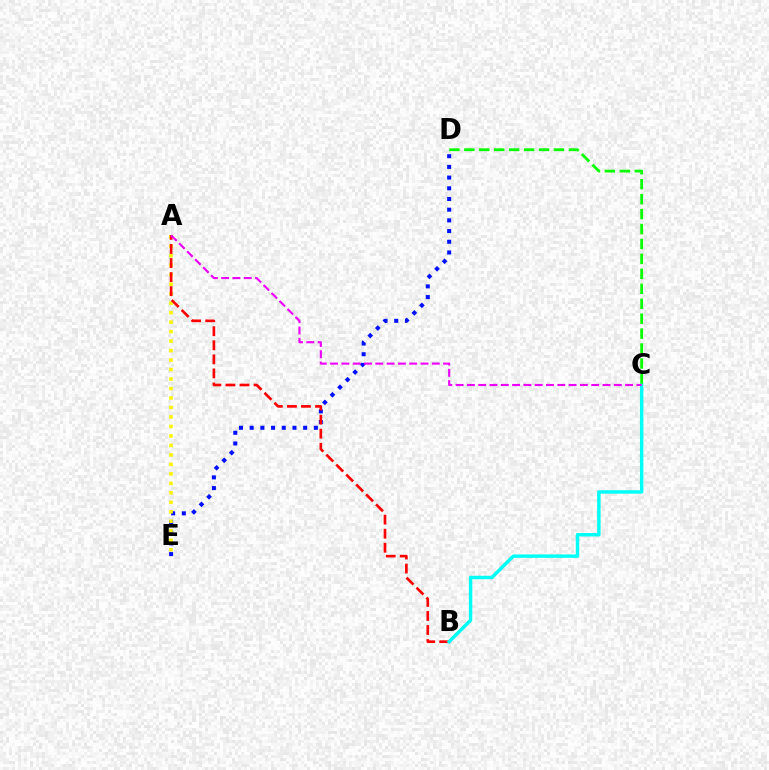{('D', 'E'): [{'color': '#0010ff', 'line_style': 'dotted', 'thickness': 2.91}], ('A', 'E'): [{'color': '#fcf500', 'line_style': 'dotted', 'thickness': 2.58}], ('A', 'B'): [{'color': '#ff0000', 'line_style': 'dashed', 'thickness': 1.91}], ('B', 'C'): [{'color': '#00fff6', 'line_style': 'solid', 'thickness': 2.47}], ('A', 'C'): [{'color': '#ee00ff', 'line_style': 'dashed', 'thickness': 1.53}], ('C', 'D'): [{'color': '#08ff00', 'line_style': 'dashed', 'thickness': 2.03}]}